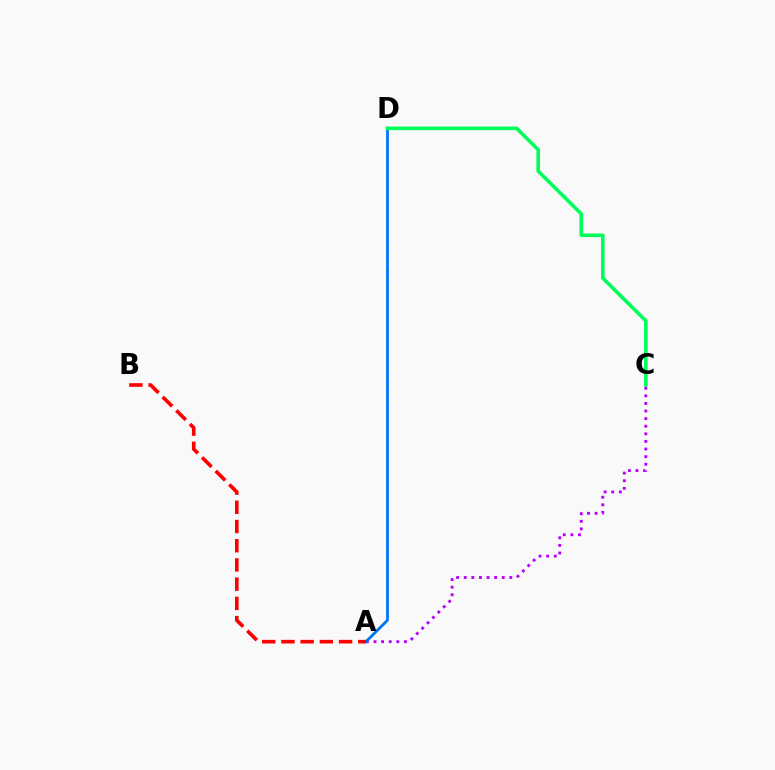{('A', 'D'): [{'color': '#d1ff00', 'line_style': 'dotted', 'thickness': 2.24}, {'color': '#0074ff', 'line_style': 'solid', 'thickness': 1.99}], ('A', 'C'): [{'color': '#b900ff', 'line_style': 'dotted', 'thickness': 2.07}], ('A', 'B'): [{'color': '#ff0000', 'line_style': 'dashed', 'thickness': 2.61}], ('C', 'D'): [{'color': '#00ff5c', 'line_style': 'solid', 'thickness': 2.59}]}